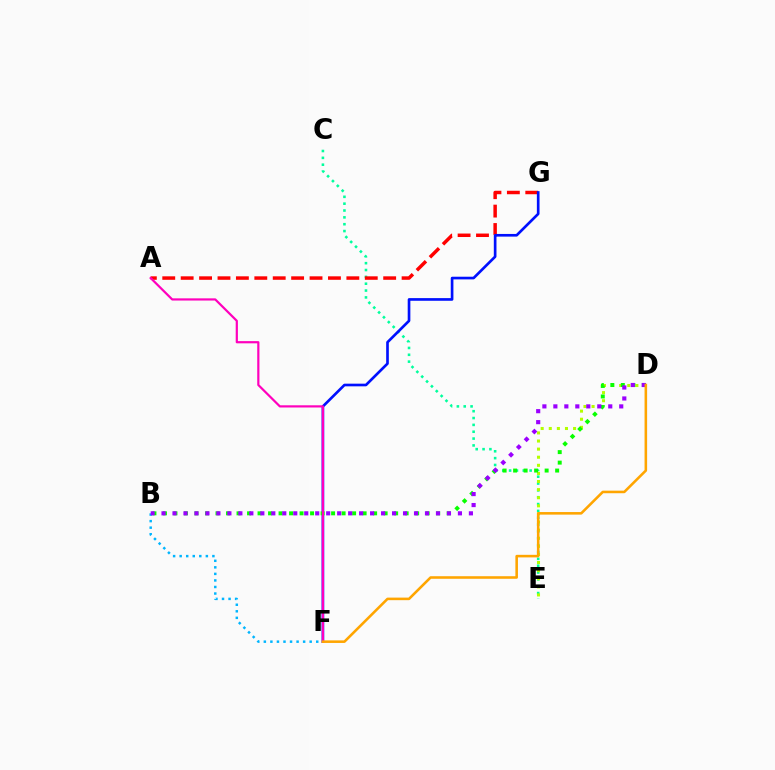{('C', 'E'): [{'color': '#00ff9d', 'line_style': 'dotted', 'thickness': 1.86}], ('A', 'G'): [{'color': '#ff0000', 'line_style': 'dashed', 'thickness': 2.5}], ('D', 'E'): [{'color': '#b3ff00', 'line_style': 'dotted', 'thickness': 2.2}], ('F', 'G'): [{'color': '#0010ff', 'line_style': 'solid', 'thickness': 1.92}], ('B', 'D'): [{'color': '#08ff00', 'line_style': 'dotted', 'thickness': 2.86}, {'color': '#9b00ff', 'line_style': 'dotted', 'thickness': 2.98}], ('A', 'F'): [{'color': '#ff00bd', 'line_style': 'solid', 'thickness': 1.58}], ('B', 'F'): [{'color': '#00b5ff', 'line_style': 'dotted', 'thickness': 1.78}], ('D', 'F'): [{'color': '#ffa500', 'line_style': 'solid', 'thickness': 1.85}]}